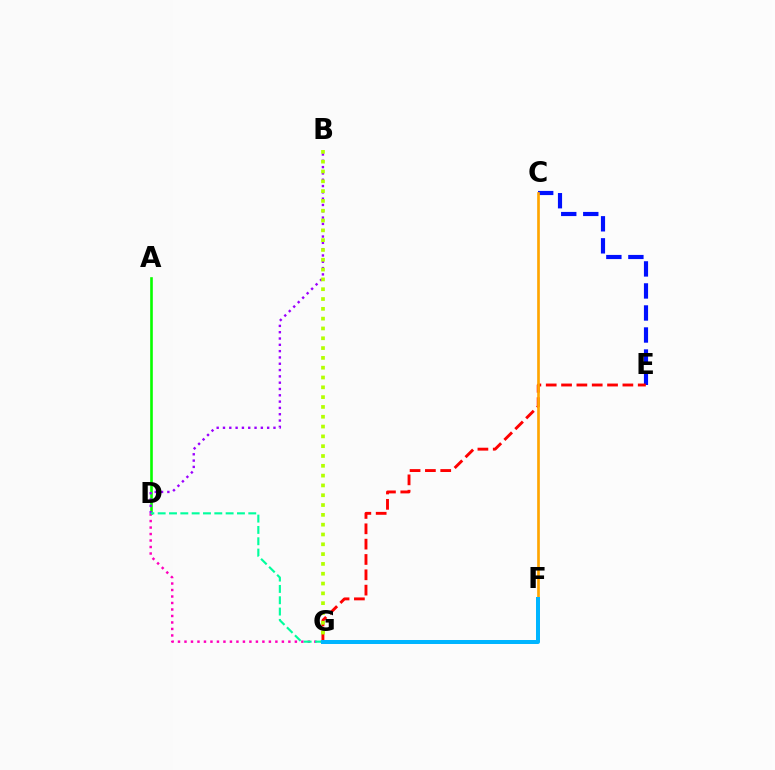{('A', 'D'): [{'color': '#08ff00', 'line_style': 'solid', 'thickness': 1.89}], ('C', 'E'): [{'color': '#0010ff', 'line_style': 'dashed', 'thickness': 2.99}], ('B', 'D'): [{'color': '#9b00ff', 'line_style': 'dotted', 'thickness': 1.71}], ('D', 'G'): [{'color': '#ff00bd', 'line_style': 'dotted', 'thickness': 1.76}, {'color': '#00ff9d', 'line_style': 'dashed', 'thickness': 1.54}], ('E', 'G'): [{'color': '#ff0000', 'line_style': 'dashed', 'thickness': 2.08}], ('C', 'F'): [{'color': '#ffa500', 'line_style': 'solid', 'thickness': 1.92}], ('B', 'G'): [{'color': '#b3ff00', 'line_style': 'dotted', 'thickness': 2.67}], ('F', 'G'): [{'color': '#00b5ff', 'line_style': 'solid', 'thickness': 2.87}]}